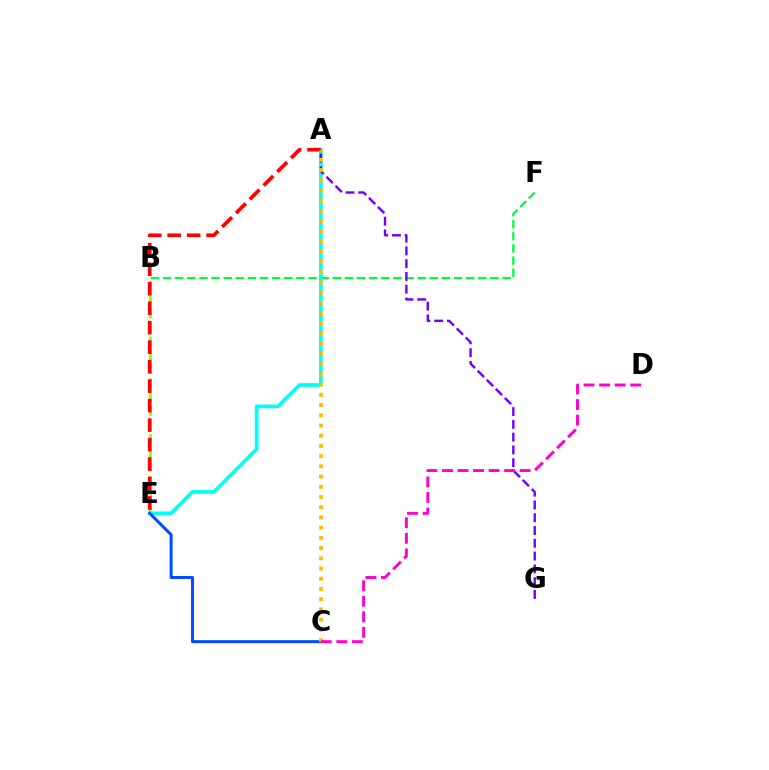{('B', 'F'): [{'color': '#00ff39', 'line_style': 'dashed', 'thickness': 1.65}], ('A', 'E'): [{'color': '#00fff6', 'line_style': 'solid', 'thickness': 2.68}, {'color': '#ff0000', 'line_style': 'dashed', 'thickness': 2.65}], ('B', 'E'): [{'color': '#84ff00', 'line_style': 'dashed', 'thickness': 1.89}], ('C', 'E'): [{'color': '#004bff', 'line_style': 'solid', 'thickness': 2.14}], ('A', 'G'): [{'color': '#7200ff', 'line_style': 'dashed', 'thickness': 1.74}], ('A', 'C'): [{'color': '#ffbd00', 'line_style': 'dotted', 'thickness': 2.78}], ('C', 'D'): [{'color': '#ff00cf', 'line_style': 'dashed', 'thickness': 2.11}]}